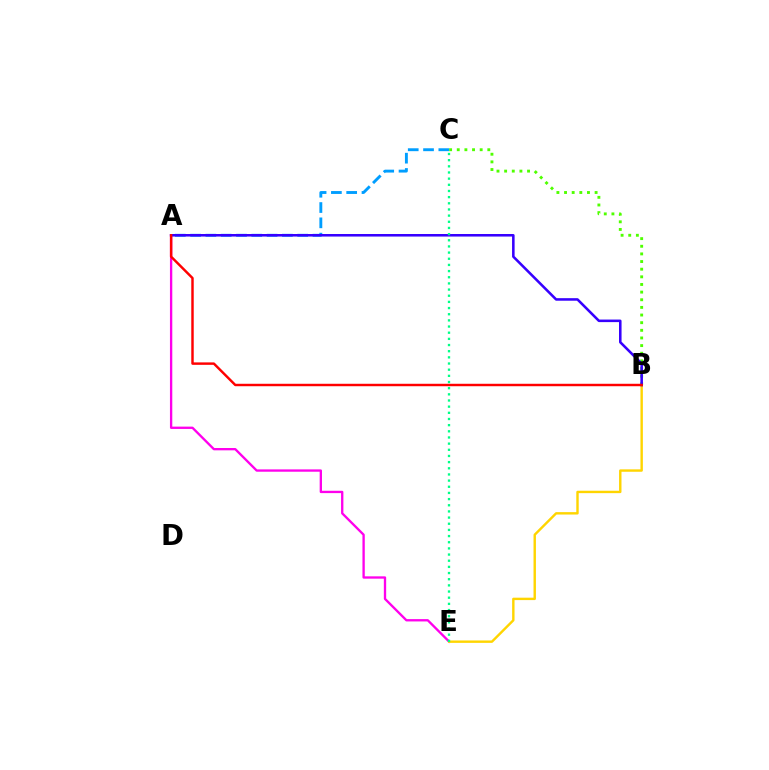{('A', 'E'): [{'color': '#ff00ed', 'line_style': 'solid', 'thickness': 1.68}], ('A', 'C'): [{'color': '#009eff', 'line_style': 'dashed', 'thickness': 2.08}], ('B', 'E'): [{'color': '#ffd500', 'line_style': 'solid', 'thickness': 1.74}], ('B', 'C'): [{'color': '#4fff00', 'line_style': 'dotted', 'thickness': 2.08}], ('A', 'B'): [{'color': '#3700ff', 'line_style': 'solid', 'thickness': 1.84}, {'color': '#ff0000', 'line_style': 'solid', 'thickness': 1.76}], ('C', 'E'): [{'color': '#00ff86', 'line_style': 'dotted', 'thickness': 1.67}]}